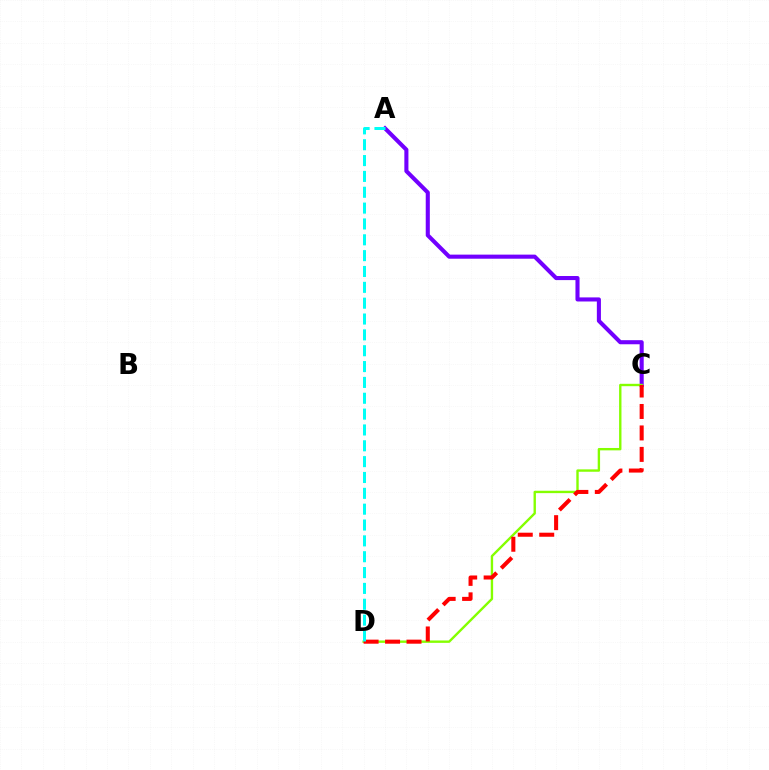{('A', 'C'): [{'color': '#7200ff', 'line_style': 'solid', 'thickness': 2.94}], ('C', 'D'): [{'color': '#84ff00', 'line_style': 'solid', 'thickness': 1.71}, {'color': '#ff0000', 'line_style': 'dashed', 'thickness': 2.92}], ('A', 'D'): [{'color': '#00fff6', 'line_style': 'dashed', 'thickness': 2.15}]}